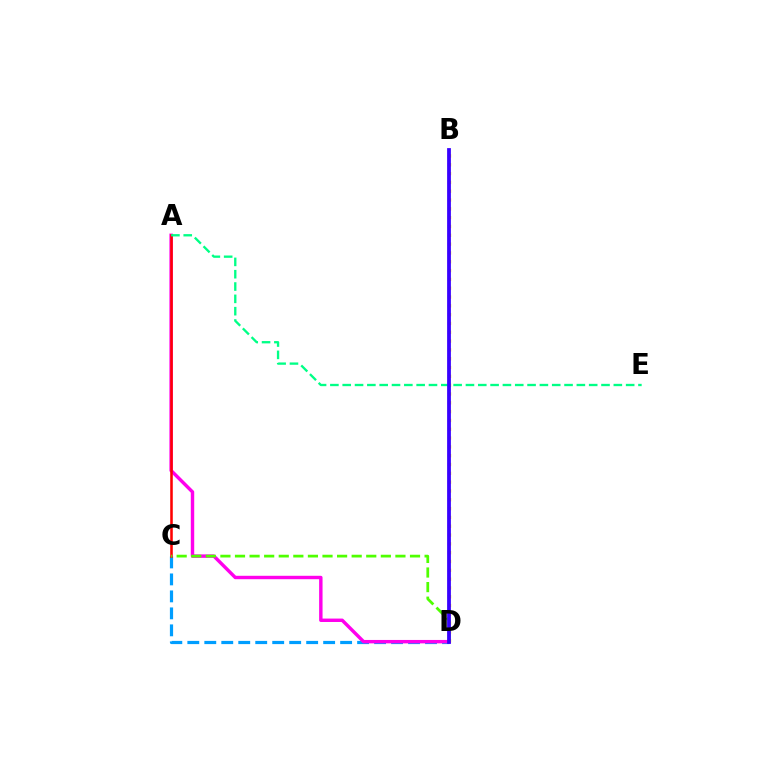{('C', 'D'): [{'color': '#009eff', 'line_style': 'dashed', 'thickness': 2.31}, {'color': '#4fff00', 'line_style': 'dashed', 'thickness': 1.98}], ('A', 'D'): [{'color': '#ff00ed', 'line_style': 'solid', 'thickness': 2.47}], ('B', 'D'): [{'color': '#ffd500', 'line_style': 'dotted', 'thickness': 2.4}, {'color': '#3700ff', 'line_style': 'solid', 'thickness': 2.71}], ('A', 'C'): [{'color': '#ff0000', 'line_style': 'solid', 'thickness': 1.84}], ('A', 'E'): [{'color': '#00ff86', 'line_style': 'dashed', 'thickness': 1.67}]}